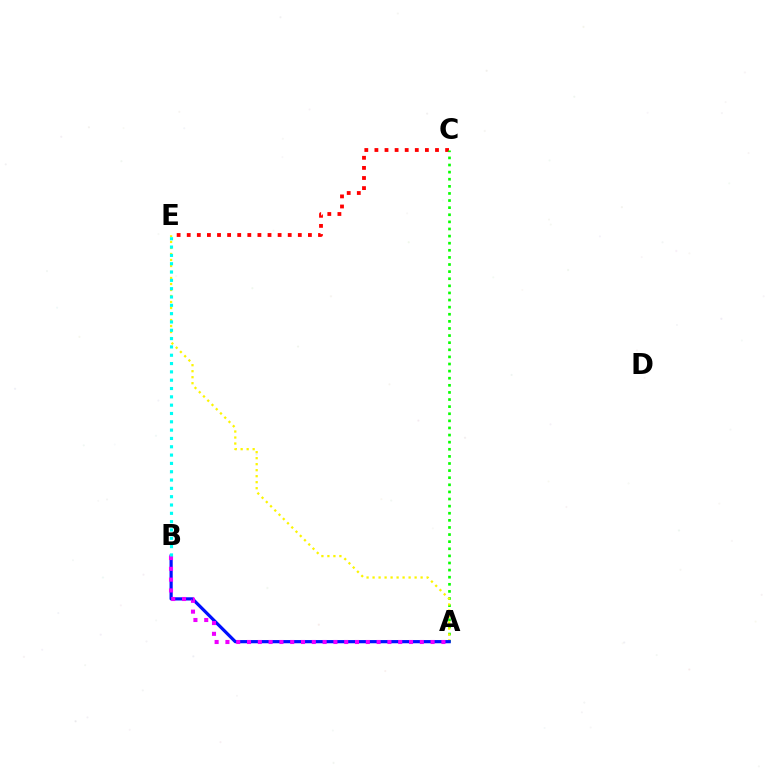{('C', 'E'): [{'color': '#ff0000', 'line_style': 'dotted', 'thickness': 2.74}], ('A', 'C'): [{'color': '#08ff00', 'line_style': 'dotted', 'thickness': 1.93}], ('A', 'E'): [{'color': '#fcf500', 'line_style': 'dotted', 'thickness': 1.63}], ('A', 'B'): [{'color': '#0010ff', 'line_style': 'solid', 'thickness': 2.3}, {'color': '#ee00ff', 'line_style': 'dotted', 'thickness': 2.93}], ('B', 'E'): [{'color': '#00fff6', 'line_style': 'dotted', 'thickness': 2.26}]}